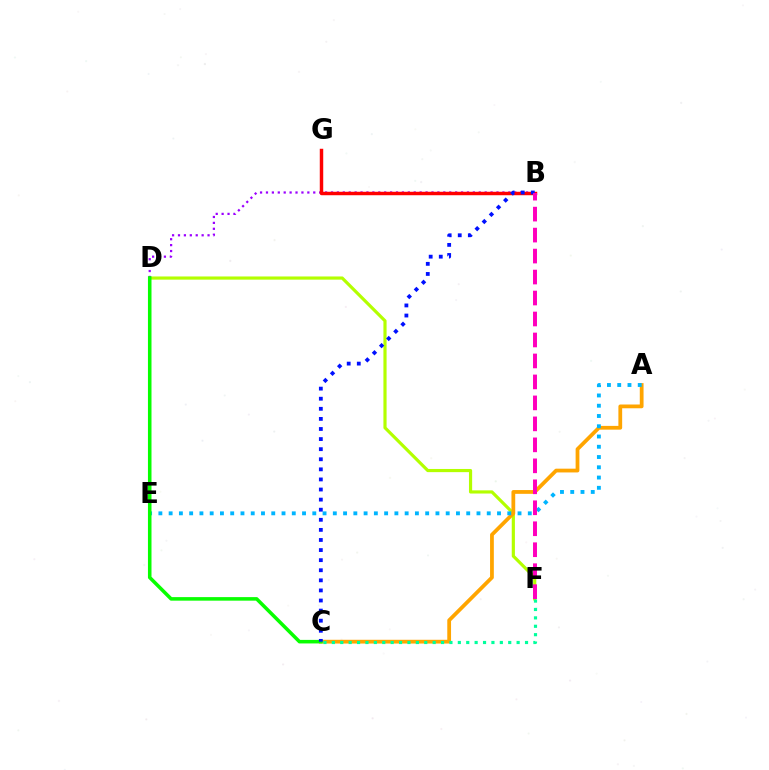{('D', 'F'): [{'color': '#b3ff00', 'line_style': 'solid', 'thickness': 2.28}], ('B', 'D'): [{'color': '#9b00ff', 'line_style': 'dotted', 'thickness': 1.61}], ('A', 'C'): [{'color': '#ffa500', 'line_style': 'solid', 'thickness': 2.71}], ('A', 'E'): [{'color': '#00b5ff', 'line_style': 'dotted', 'thickness': 2.79}], ('B', 'G'): [{'color': '#ff0000', 'line_style': 'solid', 'thickness': 2.49}], ('C', 'D'): [{'color': '#08ff00', 'line_style': 'solid', 'thickness': 2.55}], ('B', 'C'): [{'color': '#0010ff', 'line_style': 'dotted', 'thickness': 2.74}], ('C', 'F'): [{'color': '#00ff9d', 'line_style': 'dotted', 'thickness': 2.28}], ('B', 'F'): [{'color': '#ff00bd', 'line_style': 'dashed', 'thickness': 2.85}]}